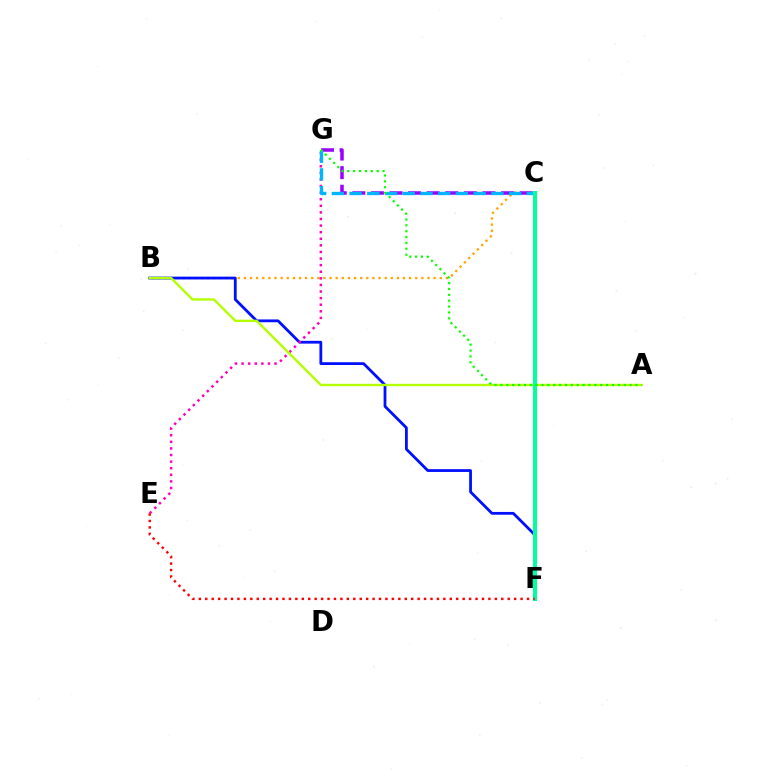{('B', 'C'): [{'color': '#ffa500', 'line_style': 'dotted', 'thickness': 1.66}], ('B', 'F'): [{'color': '#0010ff', 'line_style': 'solid', 'thickness': 2.01}], ('C', 'G'): [{'color': '#9b00ff', 'line_style': 'dashed', 'thickness': 2.52}, {'color': '#00b5ff', 'line_style': 'dashed', 'thickness': 2.41}], ('E', 'G'): [{'color': '#ff00bd', 'line_style': 'dotted', 'thickness': 1.79}], ('A', 'B'): [{'color': '#b3ff00', 'line_style': 'solid', 'thickness': 1.7}], ('C', 'F'): [{'color': '#00ff9d', 'line_style': 'solid', 'thickness': 2.89}], ('E', 'F'): [{'color': '#ff0000', 'line_style': 'dotted', 'thickness': 1.75}], ('A', 'G'): [{'color': '#08ff00', 'line_style': 'dotted', 'thickness': 1.59}]}